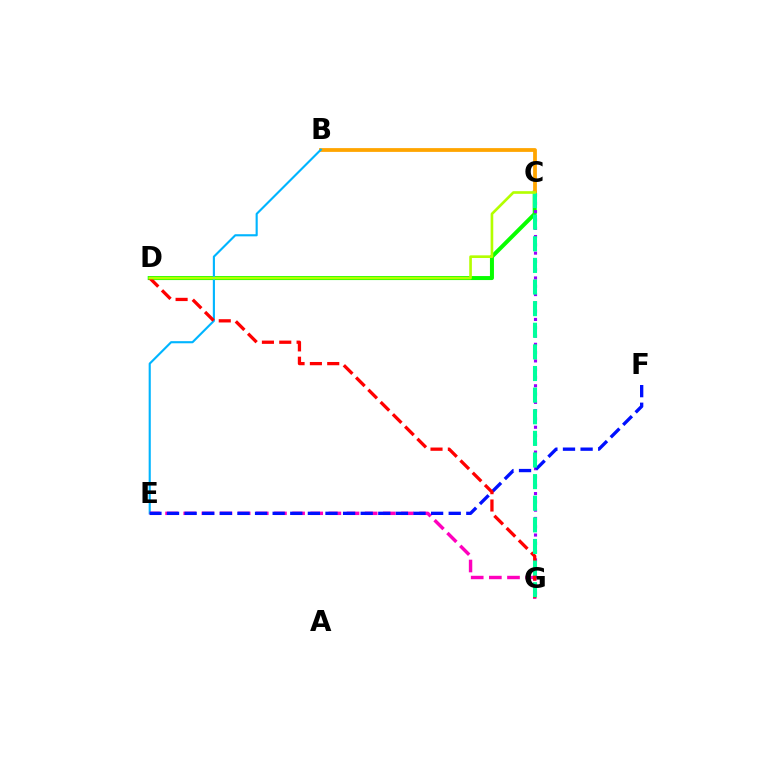{('C', 'D'): [{'color': '#08ff00', 'line_style': 'solid', 'thickness': 2.89}, {'color': '#b3ff00', 'line_style': 'solid', 'thickness': 1.91}], ('C', 'G'): [{'color': '#9b00ff', 'line_style': 'dotted', 'thickness': 2.25}, {'color': '#00ff9d', 'line_style': 'dashed', 'thickness': 2.94}], ('B', 'C'): [{'color': '#ffa500', 'line_style': 'solid', 'thickness': 2.72}], ('B', 'E'): [{'color': '#00b5ff', 'line_style': 'solid', 'thickness': 1.53}], ('E', 'G'): [{'color': '#ff00bd', 'line_style': 'dashed', 'thickness': 2.46}], ('E', 'F'): [{'color': '#0010ff', 'line_style': 'dashed', 'thickness': 2.39}], ('D', 'G'): [{'color': '#ff0000', 'line_style': 'dashed', 'thickness': 2.36}]}